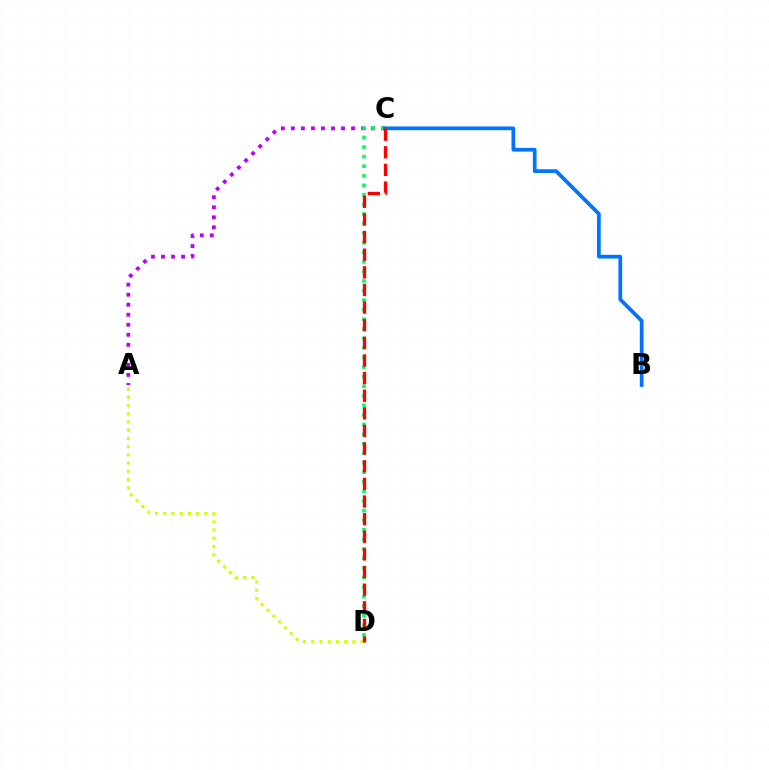{('A', 'C'): [{'color': '#b900ff', 'line_style': 'dotted', 'thickness': 2.72}], ('C', 'D'): [{'color': '#00ff5c', 'line_style': 'dotted', 'thickness': 2.6}, {'color': '#ff0000', 'line_style': 'dashed', 'thickness': 2.4}], ('B', 'C'): [{'color': '#0074ff', 'line_style': 'solid', 'thickness': 2.69}], ('A', 'D'): [{'color': '#d1ff00', 'line_style': 'dotted', 'thickness': 2.24}]}